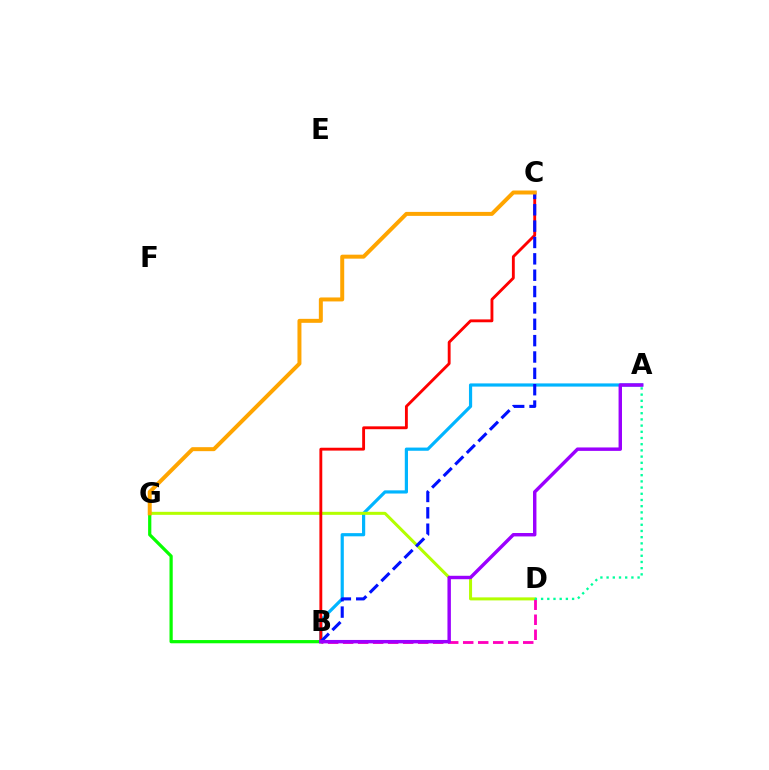{('B', 'G'): [{'color': '#08ff00', 'line_style': 'solid', 'thickness': 2.32}], ('A', 'B'): [{'color': '#00b5ff', 'line_style': 'solid', 'thickness': 2.3}, {'color': '#9b00ff', 'line_style': 'solid', 'thickness': 2.47}], ('D', 'G'): [{'color': '#b3ff00', 'line_style': 'solid', 'thickness': 2.18}], ('B', 'D'): [{'color': '#ff00bd', 'line_style': 'dashed', 'thickness': 2.04}], ('B', 'C'): [{'color': '#ff0000', 'line_style': 'solid', 'thickness': 2.06}, {'color': '#0010ff', 'line_style': 'dashed', 'thickness': 2.22}], ('A', 'D'): [{'color': '#00ff9d', 'line_style': 'dotted', 'thickness': 1.68}], ('C', 'G'): [{'color': '#ffa500', 'line_style': 'solid', 'thickness': 2.86}]}